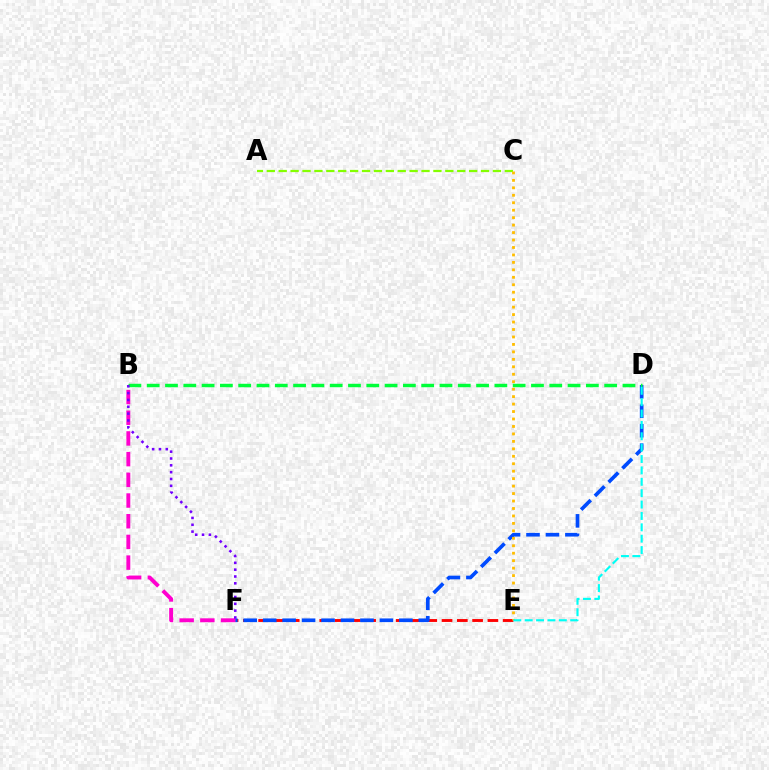{('A', 'C'): [{'color': '#84ff00', 'line_style': 'dashed', 'thickness': 1.62}], ('E', 'F'): [{'color': '#ff0000', 'line_style': 'dashed', 'thickness': 2.08}], ('D', 'F'): [{'color': '#004bff', 'line_style': 'dashed', 'thickness': 2.64}], ('C', 'E'): [{'color': '#ffbd00', 'line_style': 'dotted', 'thickness': 2.03}], ('B', 'F'): [{'color': '#ff00cf', 'line_style': 'dashed', 'thickness': 2.81}, {'color': '#7200ff', 'line_style': 'dotted', 'thickness': 1.86}], ('B', 'D'): [{'color': '#00ff39', 'line_style': 'dashed', 'thickness': 2.49}], ('D', 'E'): [{'color': '#00fff6', 'line_style': 'dashed', 'thickness': 1.55}]}